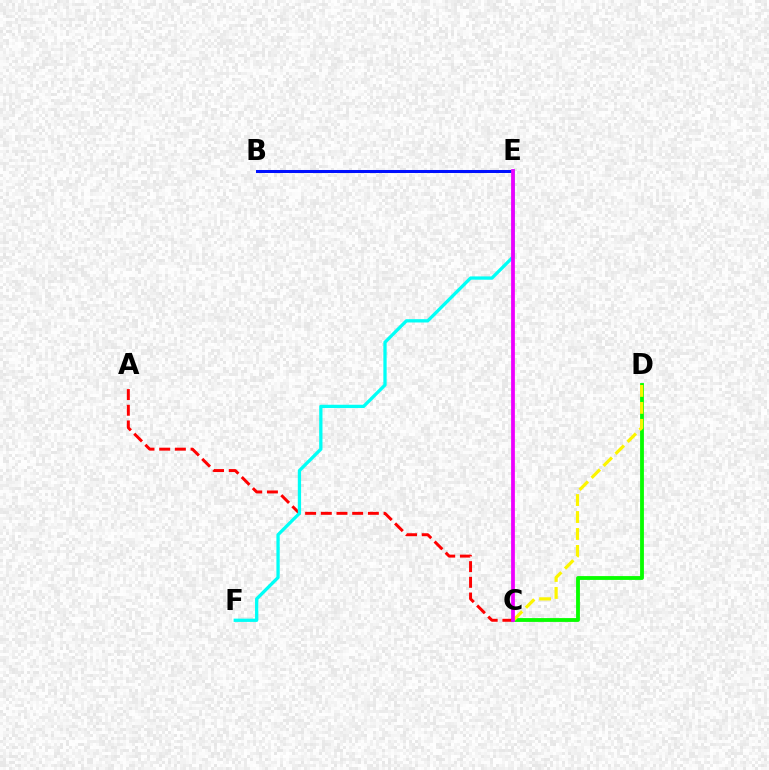{('C', 'D'): [{'color': '#08ff00', 'line_style': 'solid', 'thickness': 2.76}, {'color': '#fcf500', 'line_style': 'dashed', 'thickness': 2.3}], ('A', 'C'): [{'color': '#ff0000', 'line_style': 'dashed', 'thickness': 2.13}], ('B', 'E'): [{'color': '#0010ff', 'line_style': 'solid', 'thickness': 2.18}], ('E', 'F'): [{'color': '#00fff6', 'line_style': 'solid', 'thickness': 2.36}], ('C', 'E'): [{'color': '#ee00ff', 'line_style': 'solid', 'thickness': 2.71}]}